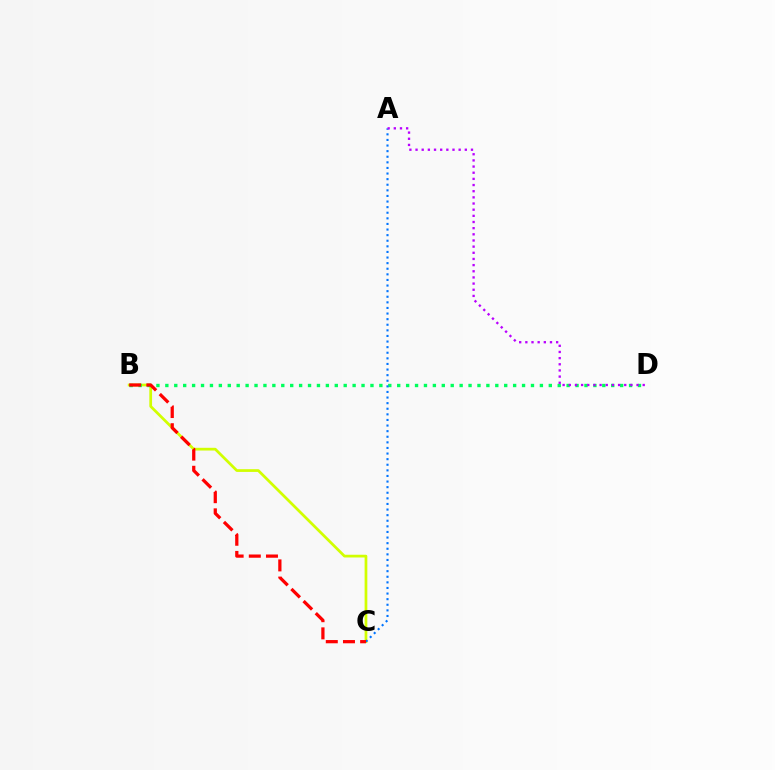{('B', 'C'): [{'color': '#d1ff00', 'line_style': 'solid', 'thickness': 1.97}, {'color': '#ff0000', 'line_style': 'dashed', 'thickness': 2.33}], ('B', 'D'): [{'color': '#00ff5c', 'line_style': 'dotted', 'thickness': 2.42}], ('A', 'C'): [{'color': '#0074ff', 'line_style': 'dotted', 'thickness': 1.52}], ('A', 'D'): [{'color': '#b900ff', 'line_style': 'dotted', 'thickness': 1.67}]}